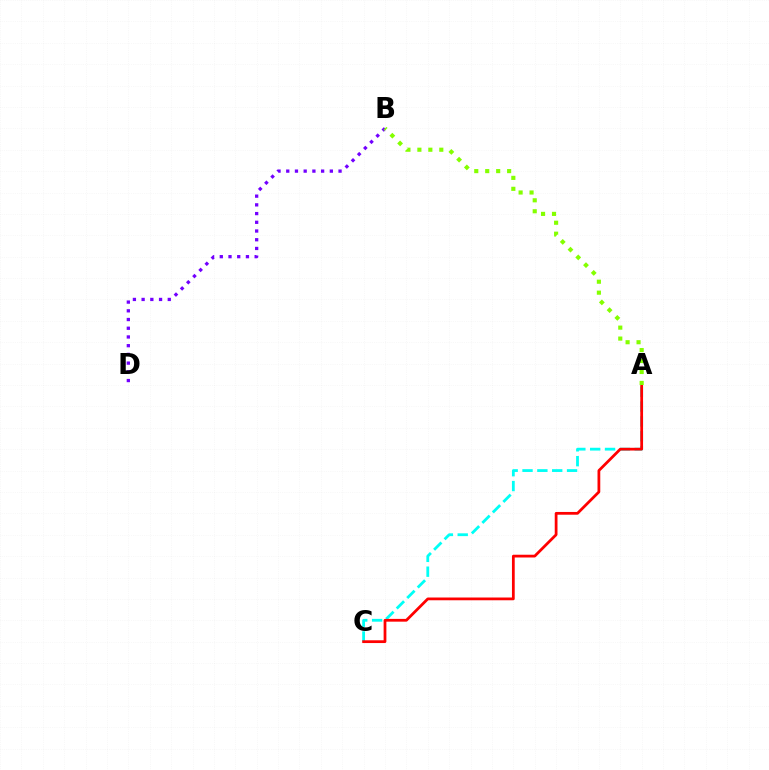{('B', 'D'): [{'color': '#7200ff', 'line_style': 'dotted', 'thickness': 2.37}], ('A', 'C'): [{'color': '#00fff6', 'line_style': 'dashed', 'thickness': 2.02}, {'color': '#ff0000', 'line_style': 'solid', 'thickness': 1.99}], ('A', 'B'): [{'color': '#84ff00', 'line_style': 'dotted', 'thickness': 2.98}]}